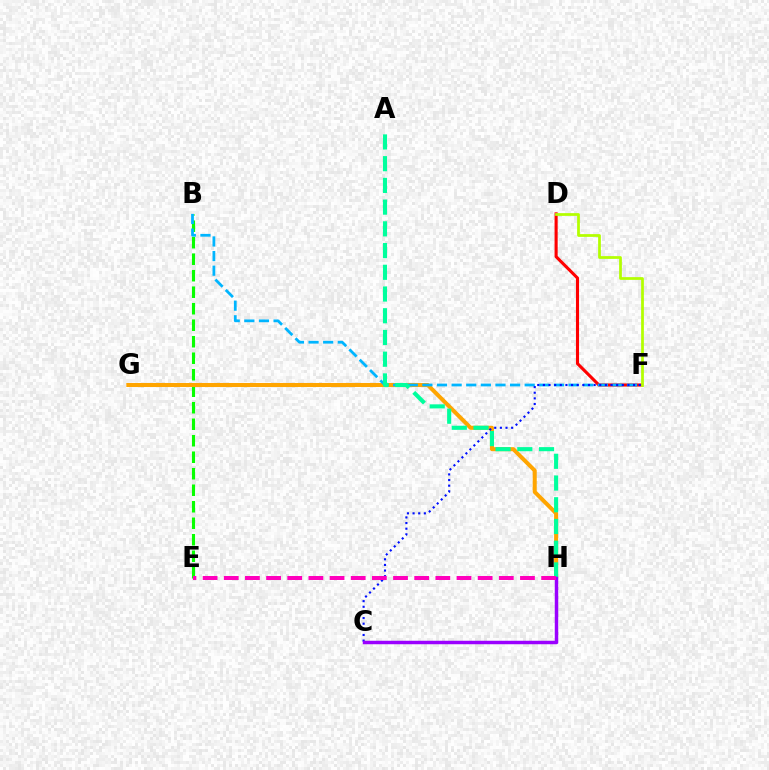{('B', 'E'): [{'color': '#08ff00', 'line_style': 'dashed', 'thickness': 2.24}], ('G', 'H'): [{'color': '#ffa500', 'line_style': 'solid', 'thickness': 2.9}], ('D', 'F'): [{'color': '#ff0000', 'line_style': 'solid', 'thickness': 2.23}, {'color': '#b3ff00', 'line_style': 'solid', 'thickness': 1.97}], ('B', 'F'): [{'color': '#00b5ff', 'line_style': 'dashed', 'thickness': 1.99}], ('C', 'F'): [{'color': '#0010ff', 'line_style': 'dotted', 'thickness': 1.53}], ('A', 'H'): [{'color': '#00ff9d', 'line_style': 'dashed', 'thickness': 2.95}], ('C', 'H'): [{'color': '#9b00ff', 'line_style': 'solid', 'thickness': 2.5}], ('E', 'H'): [{'color': '#ff00bd', 'line_style': 'dashed', 'thickness': 2.87}]}